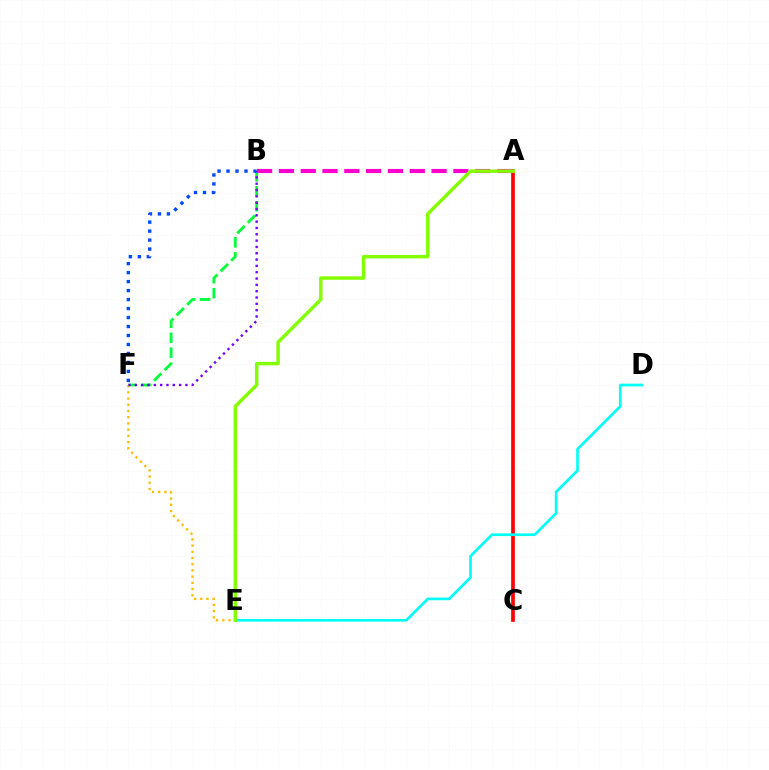{('B', 'F'): [{'color': '#00ff39', 'line_style': 'dashed', 'thickness': 2.03}, {'color': '#004bff', 'line_style': 'dotted', 'thickness': 2.44}, {'color': '#7200ff', 'line_style': 'dotted', 'thickness': 1.72}], ('A', 'C'): [{'color': '#ff0000', 'line_style': 'solid', 'thickness': 2.66}], ('E', 'F'): [{'color': '#ffbd00', 'line_style': 'dotted', 'thickness': 1.69}], ('A', 'B'): [{'color': '#ff00cf', 'line_style': 'dashed', 'thickness': 2.96}], ('D', 'E'): [{'color': '#00fff6', 'line_style': 'solid', 'thickness': 1.93}], ('A', 'E'): [{'color': '#84ff00', 'line_style': 'solid', 'thickness': 2.47}]}